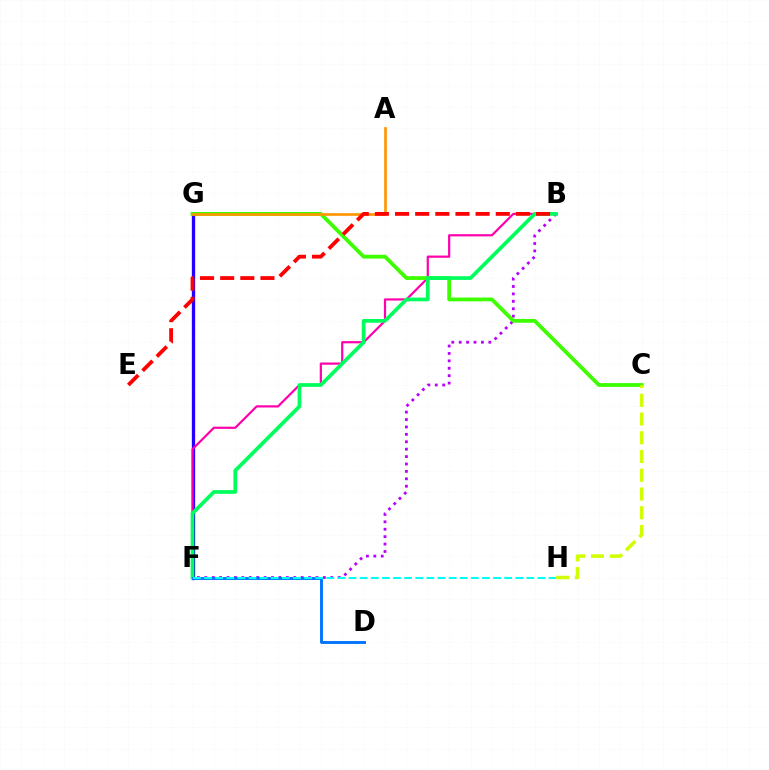{('F', 'G'): [{'color': '#2500ff', 'line_style': 'solid', 'thickness': 2.39}], ('B', 'F'): [{'color': '#ff00ac', 'line_style': 'solid', 'thickness': 1.59}, {'color': '#b900ff', 'line_style': 'dotted', 'thickness': 2.01}, {'color': '#00ff5c', 'line_style': 'solid', 'thickness': 2.67}], ('C', 'G'): [{'color': '#3dff00', 'line_style': 'solid', 'thickness': 2.73}], ('A', 'G'): [{'color': '#ff9400', 'line_style': 'solid', 'thickness': 1.91}], ('C', 'H'): [{'color': '#d1ff00', 'line_style': 'dashed', 'thickness': 2.55}], ('D', 'F'): [{'color': '#0074ff', 'line_style': 'solid', 'thickness': 2.07}], ('B', 'E'): [{'color': '#ff0000', 'line_style': 'dashed', 'thickness': 2.74}], ('F', 'H'): [{'color': '#00fff6', 'line_style': 'dashed', 'thickness': 1.51}]}